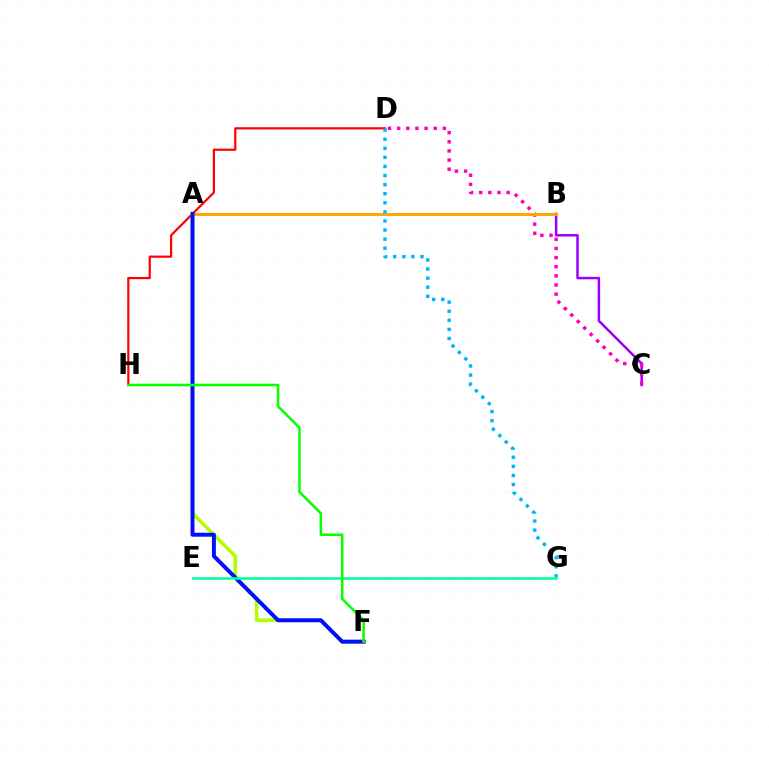{('B', 'C'): [{'color': '#9b00ff', 'line_style': 'solid', 'thickness': 1.8}], ('C', 'D'): [{'color': '#ff00bd', 'line_style': 'dotted', 'thickness': 2.48}], ('A', 'B'): [{'color': '#ffa500', 'line_style': 'solid', 'thickness': 2.09}], ('D', 'H'): [{'color': '#ff0000', 'line_style': 'solid', 'thickness': 1.59}], ('A', 'F'): [{'color': '#b3ff00', 'line_style': 'solid', 'thickness': 2.61}, {'color': '#0010ff', 'line_style': 'solid', 'thickness': 2.86}], ('D', 'G'): [{'color': '#00b5ff', 'line_style': 'dotted', 'thickness': 2.47}], ('E', 'G'): [{'color': '#00ff9d', 'line_style': 'solid', 'thickness': 1.85}], ('F', 'H'): [{'color': '#08ff00', 'line_style': 'solid', 'thickness': 1.82}]}